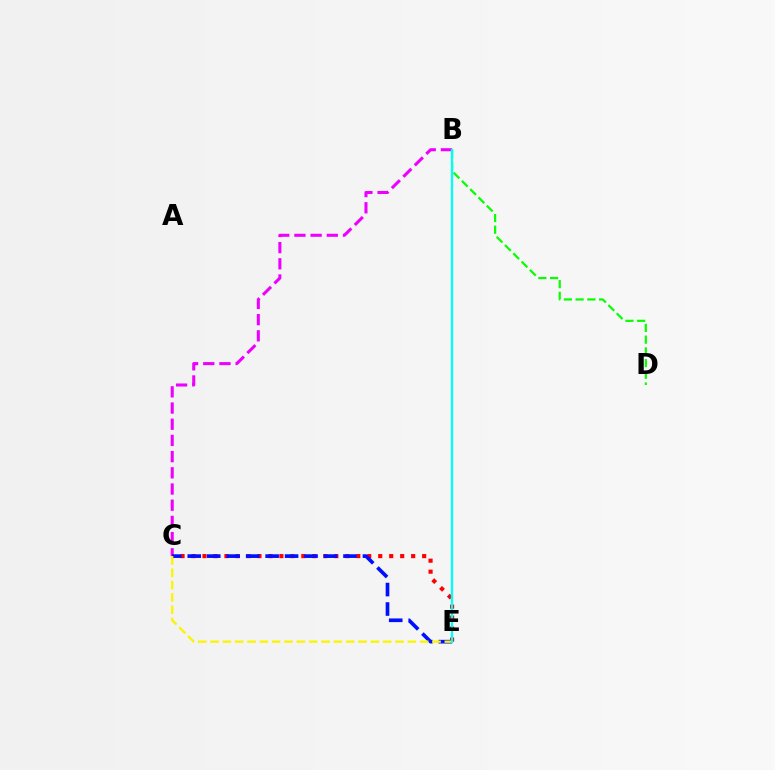{('B', 'C'): [{'color': '#ee00ff', 'line_style': 'dashed', 'thickness': 2.2}], ('C', 'E'): [{'color': '#ff0000', 'line_style': 'dotted', 'thickness': 2.98}, {'color': '#0010ff', 'line_style': 'dashed', 'thickness': 2.64}, {'color': '#fcf500', 'line_style': 'dashed', 'thickness': 1.68}], ('B', 'D'): [{'color': '#08ff00', 'line_style': 'dashed', 'thickness': 1.59}], ('B', 'E'): [{'color': '#00fff6', 'line_style': 'solid', 'thickness': 1.67}]}